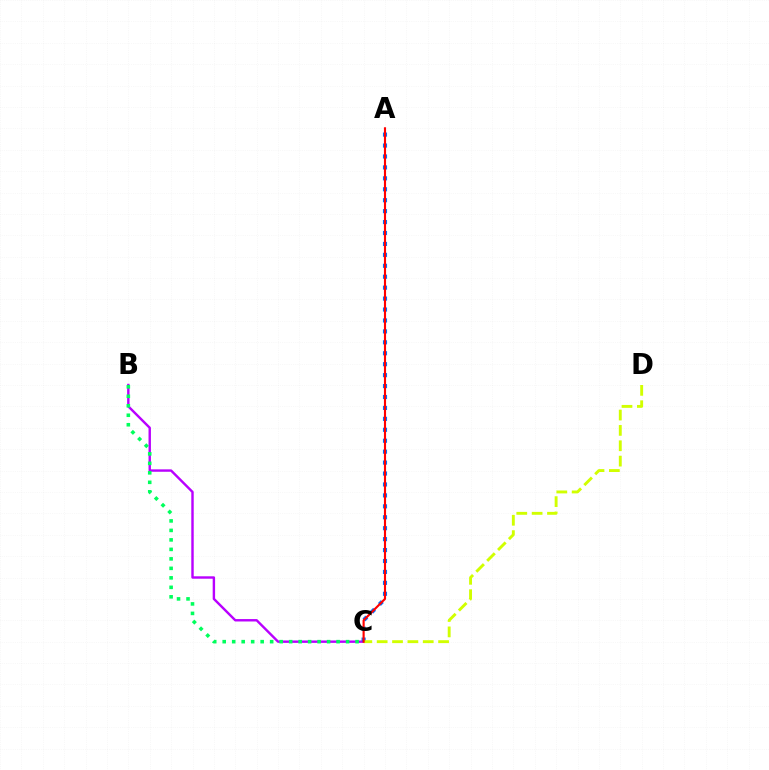{('B', 'C'): [{'color': '#b900ff', 'line_style': 'solid', 'thickness': 1.74}, {'color': '#00ff5c', 'line_style': 'dotted', 'thickness': 2.58}], ('A', 'C'): [{'color': '#0074ff', 'line_style': 'dotted', 'thickness': 2.97}, {'color': '#ff0000', 'line_style': 'solid', 'thickness': 1.54}], ('C', 'D'): [{'color': '#d1ff00', 'line_style': 'dashed', 'thickness': 2.09}]}